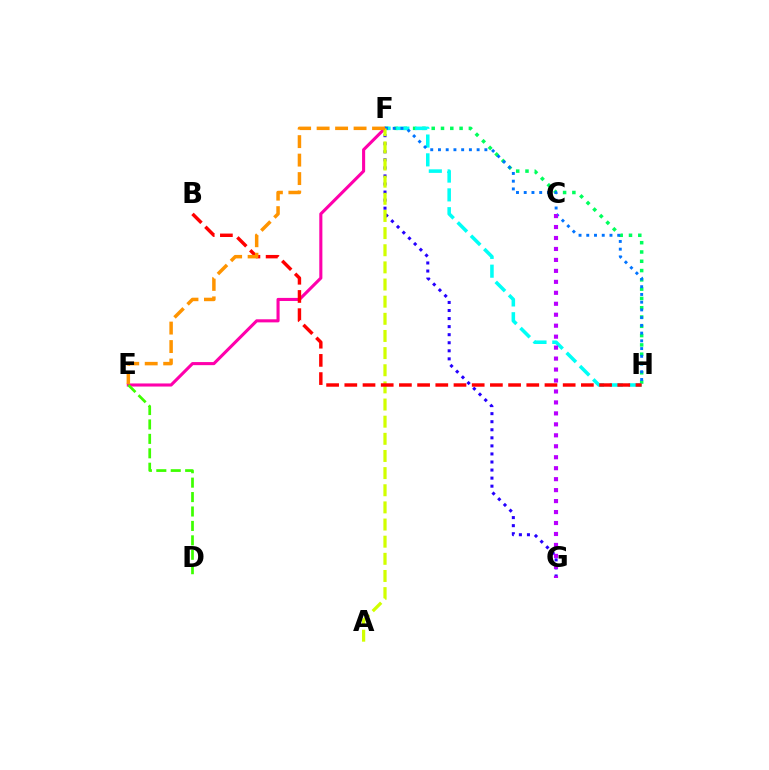{('F', 'H'): [{'color': '#00ff5c', 'line_style': 'dotted', 'thickness': 2.52}, {'color': '#00fff6', 'line_style': 'dashed', 'thickness': 2.55}, {'color': '#0074ff', 'line_style': 'dotted', 'thickness': 2.1}], ('E', 'F'): [{'color': '#ff00ac', 'line_style': 'solid', 'thickness': 2.22}, {'color': '#ff9400', 'line_style': 'dashed', 'thickness': 2.51}], ('F', 'G'): [{'color': '#2500ff', 'line_style': 'dotted', 'thickness': 2.19}], ('A', 'F'): [{'color': '#d1ff00', 'line_style': 'dashed', 'thickness': 2.33}], ('B', 'H'): [{'color': '#ff0000', 'line_style': 'dashed', 'thickness': 2.47}], ('D', 'E'): [{'color': '#3dff00', 'line_style': 'dashed', 'thickness': 1.96}], ('C', 'G'): [{'color': '#b900ff', 'line_style': 'dotted', 'thickness': 2.98}]}